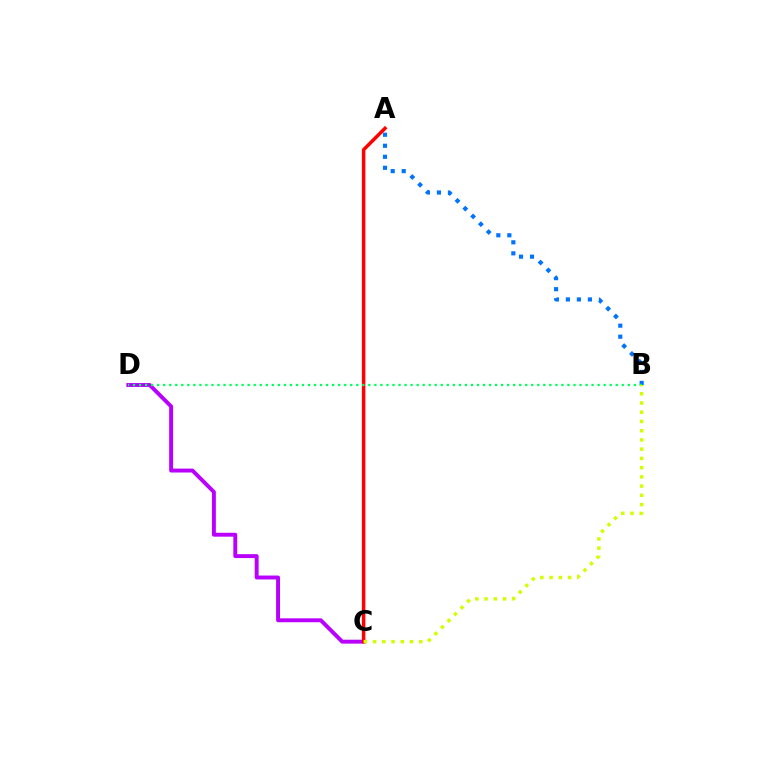{('C', 'D'): [{'color': '#b900ff', 'line_style': 'solid', 'thickness': 2.82}], ('A', 'B'): [{'color': '#0074ff', 'line_style': 'dotted', 'thickness': 2.99}], ('A', 'C'): [{'color': '#ff0000', 'line_style': 'solid', 'thickness': 2.51}], ('B', 'D'): [{'color': '#00ff5c', 'line_style': 'dotted', 'thickness': 1.64}], ('B', 'C'): [{'color': '#d1ff00', 'line_style': 'dotted', 'thickness': 2.51}]}